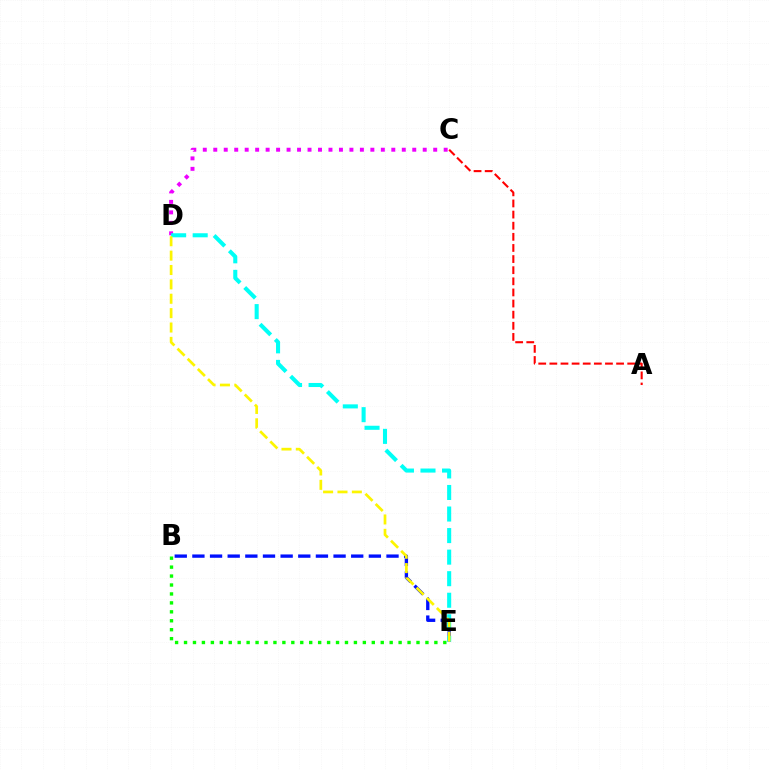{('C', 'D'): [{'color': '#ee00ff', 'line_style': 'dotted', 'thickness': 2.85}], ('A', 'C'): [{'color': '#ff0000', 'line_style': 'dashed', 'thickness': 1.51}], ('B', 'E'): [{'color': '#0010ff', 'line_style': 'dashed', 'thickness': 2.4}, {'color': '#08ff00', 'line_style': 'dotted', 'thickness': 2.43}], ('D', 'E'): [{'color': '#00fff6', 'line_style': 'dashed', 'thickness': 2.93}, {'color': '#fcf500', 'line_style': 'dashed', 'thickness': 1.95}]}